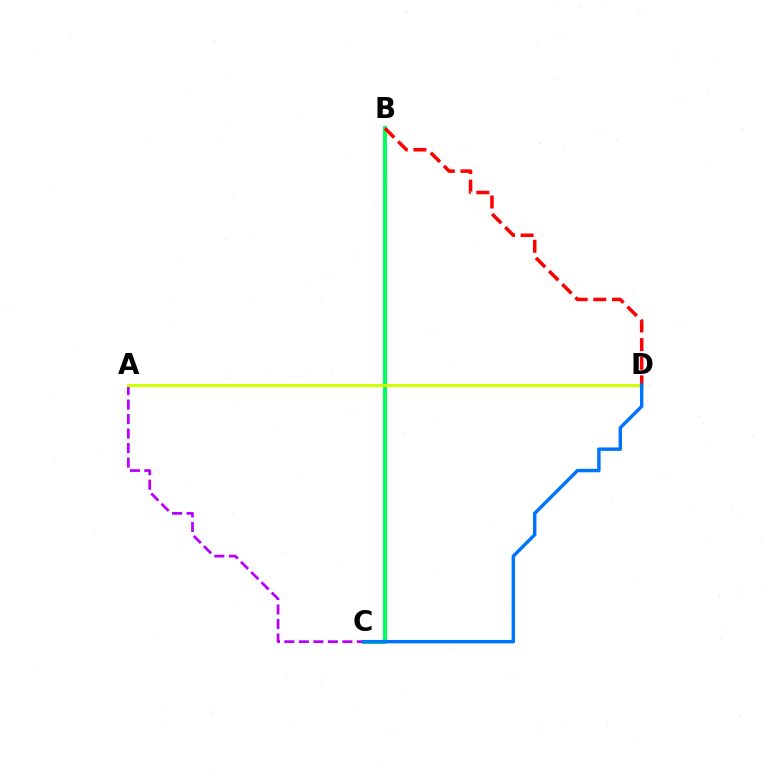{('B', 'C'): [{'color': '#00ff5c', 'line_style': 'solid', 'thickness': 2.91}], ('A', 'C'): [{'color': '#b900ff', 'line_style': 'dashed', 'thickness': 1.97}], ('B', 'D'): [{'color': '#ff0000', 'line_style': 'dashed', 'thickness': 2.53}], ('A', 'D'): [{'color': '#d1ff00', 'line_style': 'solid', 'thickness': 2.17}], ('C', 'D'): [{'color': '#0074ff', 'line_style': 'solid', 'thickness': 2.47}]}